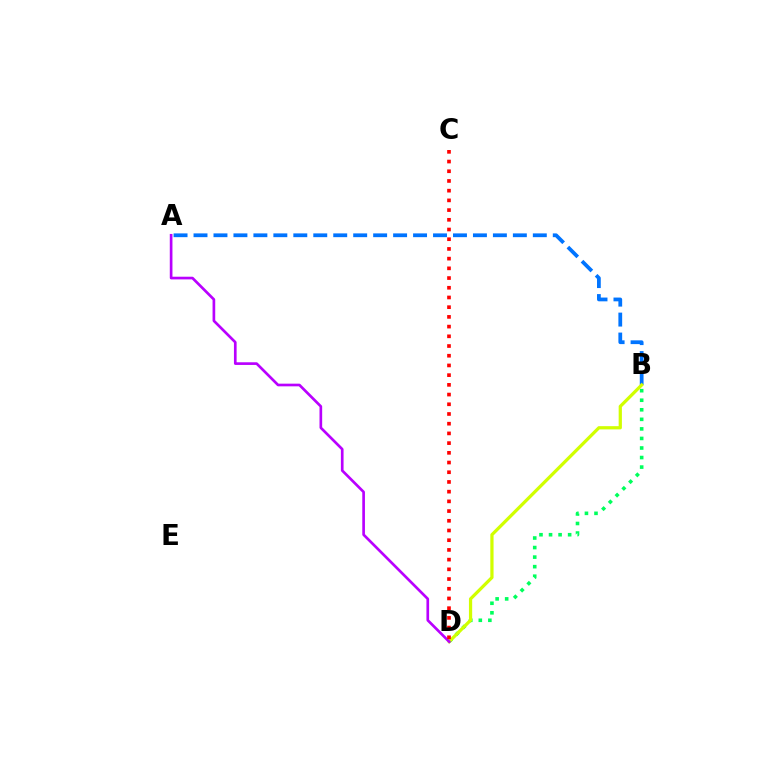{('B', 'D'): [{'color': '#00ff5c', 'line_style': 'dotted', 'thickness': 2.59}, {'color': '#d1ff00', 'line_style': 'solid', 'thickness': 2.33}], ('A', 'B'): [{'color': '#0074ff', 'line_style': 'dashed', 'thickness': 2.71}], ('A', 'D'): [{'color': '#b900ff', 'line_style': 'solid', 'thickness': 1.92}], ('C', 'D'): [{'color': '#ff0000', 'line_style': 'dotted', 'thickness': 2.64}]}